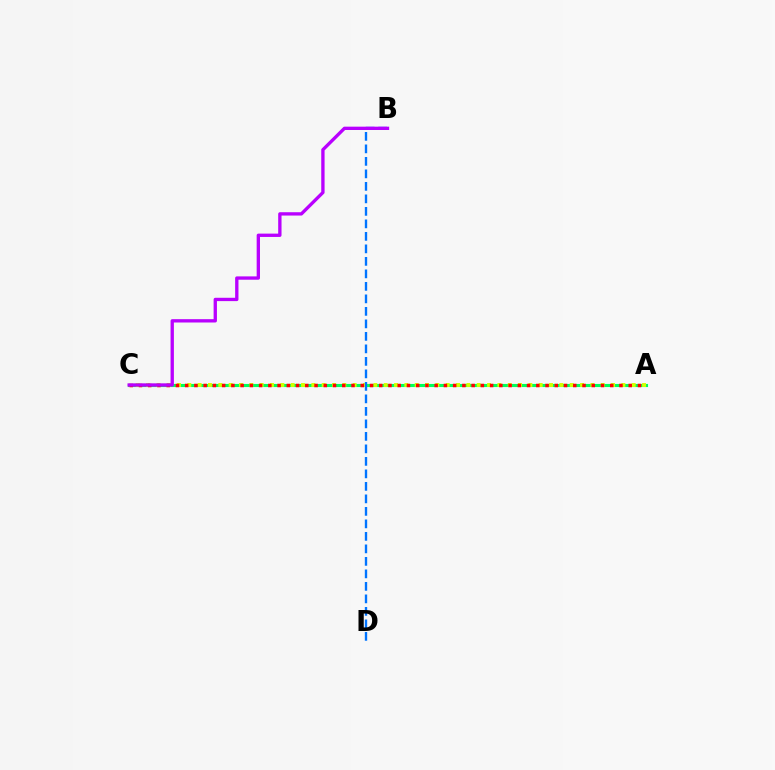{('A', 'C'): [{'color': '#00ff5c', 'line_style': 'solid', 'thickness': 2.24}, {'color': '#d1ff00', 'line_style': 'dotted', 'thickness': 2.81}, {'color': '#ff0000', 'line_style': 'dotted', 'thickness': 2.51}], ('B', 'D'): [{'color': '#0074ff', 'line_style': 'dashed', 'thickness': 1.7}], ('B', 'C'): [{'color': '#b900ff', 'line_style': 'solid', 'thickness': 2.4}]}